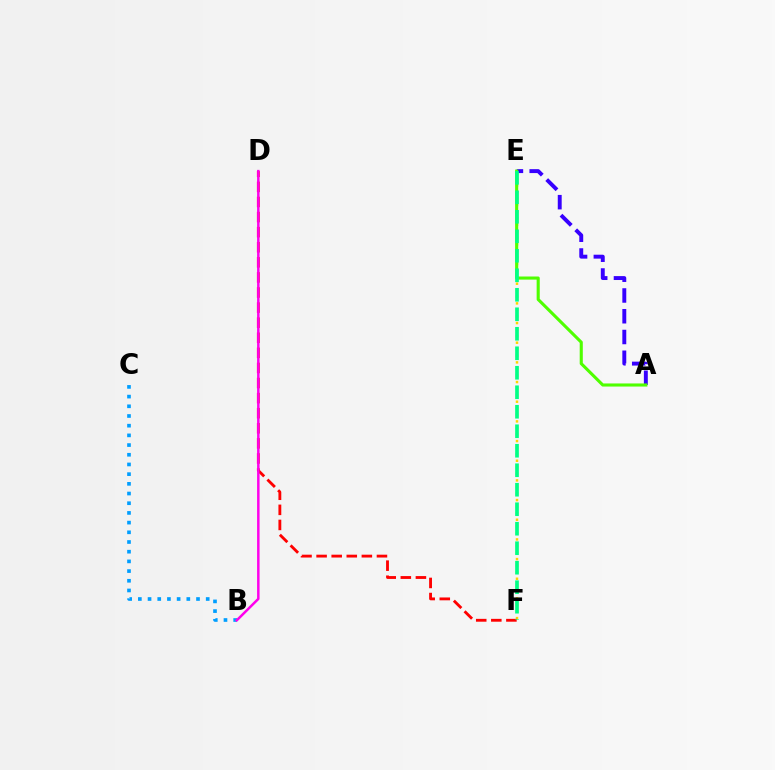{('E', 'F'): [{'color': '#ffd500', 'line_style': 'dotted', 'thickness': 1.78}, {'color': '#00ff86', 'line_style': 'dashed', 'thickness': 2.65}], ('A', 'E'): [{'color': '#3700ff', 'line_style': 'dashed', 'thickness': 2.82}, {'color': '#4fff00', 'line_style': 'solid', 'thickness': 2.23}], ('D', 'F'): [{'color': '#ff0000', 'line_style': 'dashed', 'thickness': 2.05}], ('B', 'C'): [{'color': '#009eff', 'line_style': 'dotted', 'thickness': 2.63}], ('B', 'D'): [{'color': '#ff00ed', 'line_style': 'solid', 'thickness': 1.79}]}